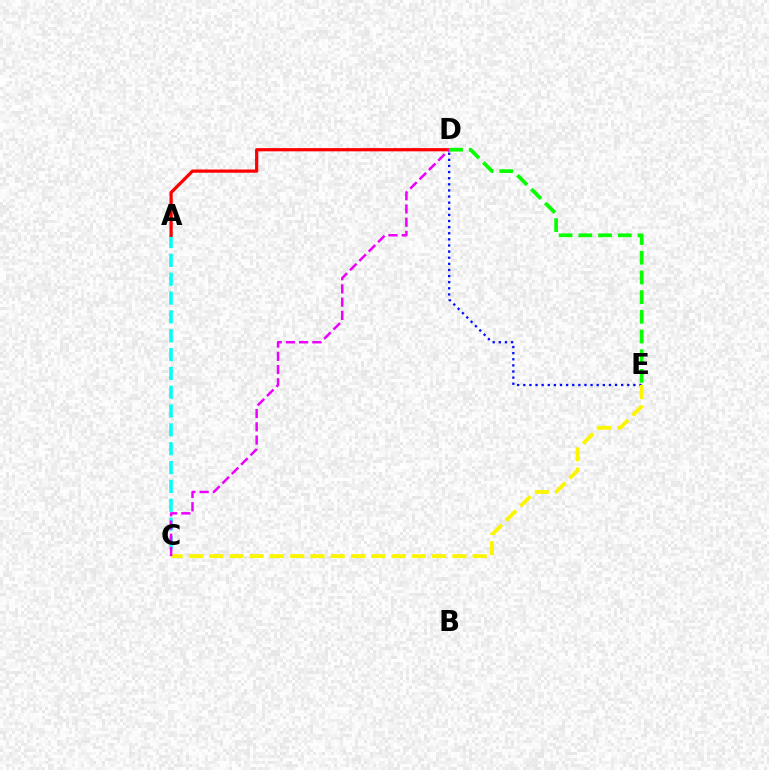{('A', 'C'): [{'color': '#00fff6', 'line_style': 'dashed', 'thickness': 2.56}], ('D', 'E'): [{'color': '#0010ff', 'line_style': 'dotted', 'thickness': 1.66}, {'color': '#08ff00', 'line_style': 'dashed', 'thickness': 2.68}], ('C', 'E'): [{'color': '#fcf500', 'line_style': 'dashed', 'thickness': 2.75}], ('A', 'D'): [{'color': '#ff0000', 'line_style': 'solid', 'thickness': 2.32}], ('C', 'D'): [{'color': '#ee00ff', 'line_style': 'dashed', 'thickness': 1.8}]}